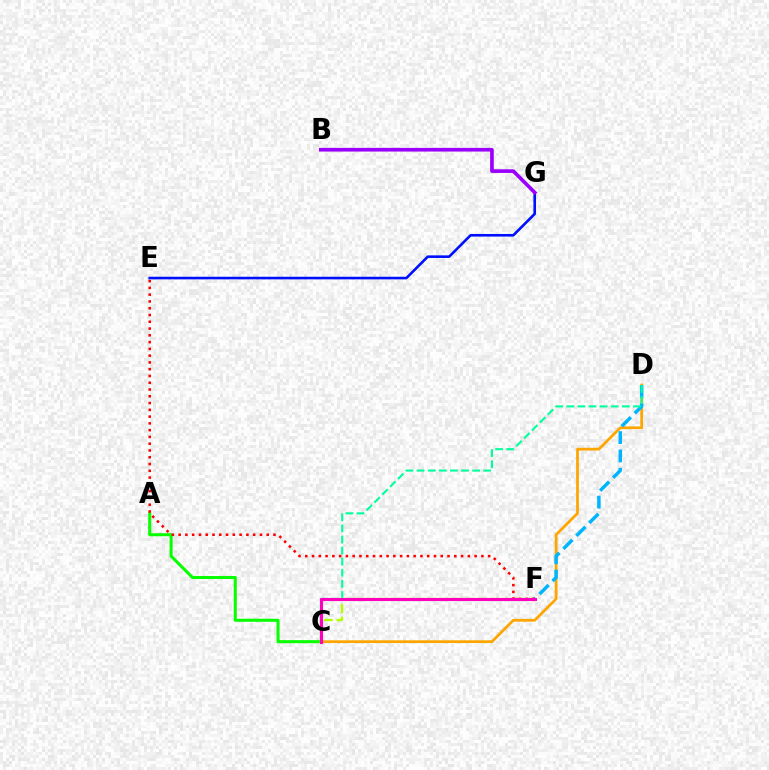{('C', 'D'): [{'color': '#ffa500', 'line_style': 'solid', 'thickness': 1.97}, {'color': '#00ff9d', 'line_style': 'dashed', 'thickness': 1.51}], ('D', 'F'): [{'color': '#00b5ff', 'line_style': 'dashed', 'thickness': 2.49}], ('A', 'C'): [{'color': '#08ff00', 'line_style': 'solid', 'thickness': 2.19}], ('C', 'F'): [{'color': '#b3ff00', 'line_style': 'dashed', 'thickness': 1.7}, {'color': '#ff00bd', 'line_style': 'solid', 'thickness': 2.23}], ('E', 'F'): [{'color': '#ff0000', 'line_style': 'dotted', 'thickness': 1.84}], ('E', 'G'): [{'color': '#0010ff', 'line_style': 'solid', 'thickness': 1.88}], ('B', 'G'): [{'color': '#9b00ff', 'line_style': 'solid', 'thickness': 2.64}]}